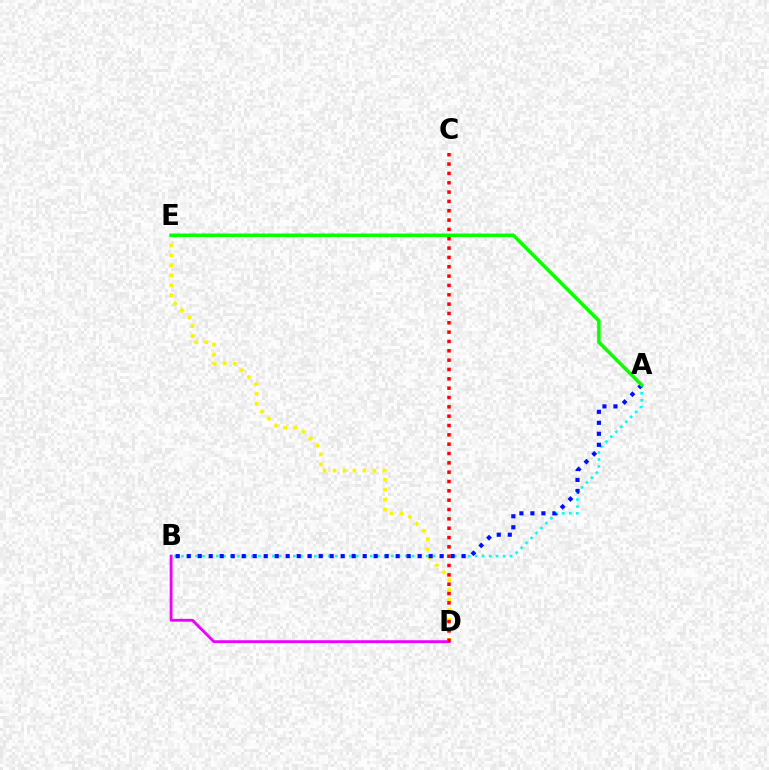{('A', 'B'): [{'color': '#00fff6', 'line_style': 'dotted', 'thickness': 1.9}, {'color': '#0010ff', 'line_style': 'dotted', 'thickness': 2.99}], ('B', 'D'): [{'color': '#ee00ff', 'line_style': 'solid', 'thickness': 2.06}], ('D', 'E'): [{'color': '#fcf500', 'line_style': 'dotted', 'thickness': 2.7}], ('A', 'E'): [{'color': '#08ff00', 'line_style': 'solid', 'thickness': 2.5}], ('C', 'D'): [{'color': '#ff0000', 'line_style': 'dotted', 'thickness': 2.54}]}